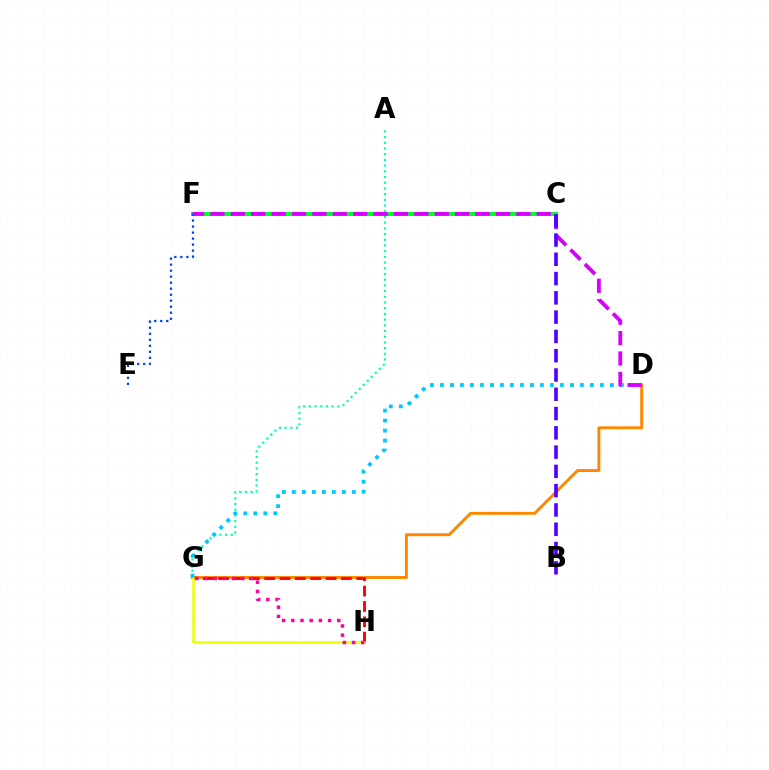{('C', 'F'): [{'color': '#66ff00', 'line_style': 'dotted', 'thickness': 2.27}, {'color': '#00ff27', 'line_style': 'solid', 'thickness': 2.88}], ('D', 'G'): [{'color': '#ff8800', 'line_style': 'solid', 'thickness': 2.1}, {'color': '#00c7ff', 'line_style': 'dotted', 'thickness': 2.72}], ('A', 'G'): [{'color': '#00ffaf', 'line_style': 'dotted', 'thickness': 1.55}], ('G', 'H'): [{'color': '#ff0000', 'line_style': 'dashed', 'thickness': 2.09}, {'color': '#eeff00', 'line_style': 'solid', 'thickness': 1.82}, {'color': '#ff00a0', 'line_style': 'dotted', 'thickness': 2.5}], ('D', 'F'): [{'color': '#d600ff', 'line_style': 'dashed', 'thickness': 2.77}], ('B', 'C'): [{'color': '#4f00ff', 'line_style': 'dashed', 'thickness': 2.62}], ('E', 'F'): [{'color': '#003fff', 'line_style': 'dotted', 'thickness': 1.63}]}